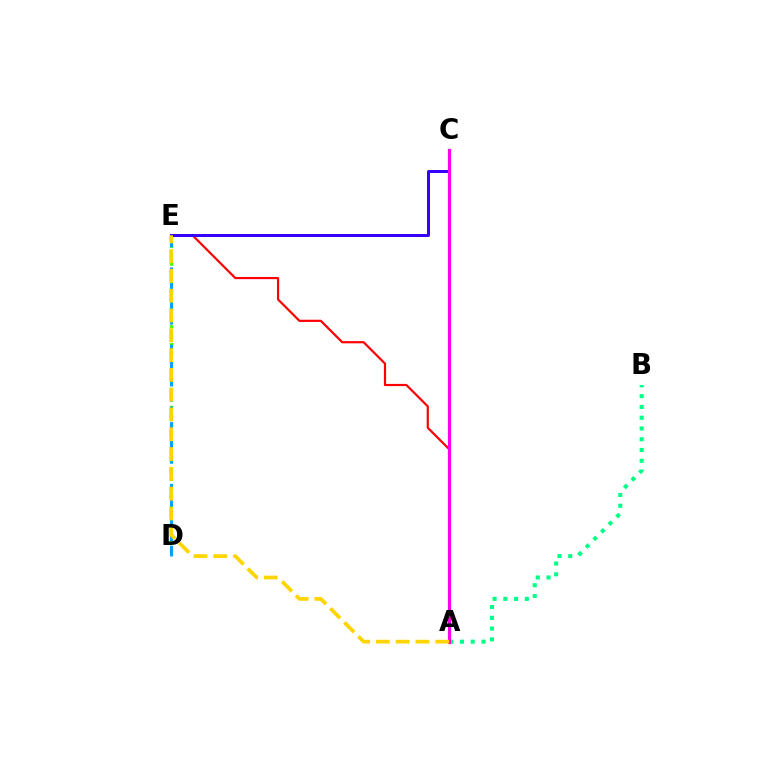{('A', 'B'): [{'color': '#00ff86', 'line_style': 'dotted', 'thickness': 2.93}], ('D', 'E'): [{'color': '#4fff00', 'line_style': 'dotted', 'thickness': 2.43}, {'color': '#009eff', 'line_style': 'dashed', 'thickness': 2.1}], ('A', 'E'): [{'color': '#ff0000', 'line_style': 'solid', 'thickness': 1.57}, {'color': '#ffd500', 'line_style': 'dashed', 'thickness': 2.69}], ('C', 'E'): [{'color': '#3700ff', 'line_style': 'solid', 'thickness': 2.17}], ('A', 'C'): [{'color': '#ff00ed', 'line_style': 'solid', 'thickness': 2.29}]}